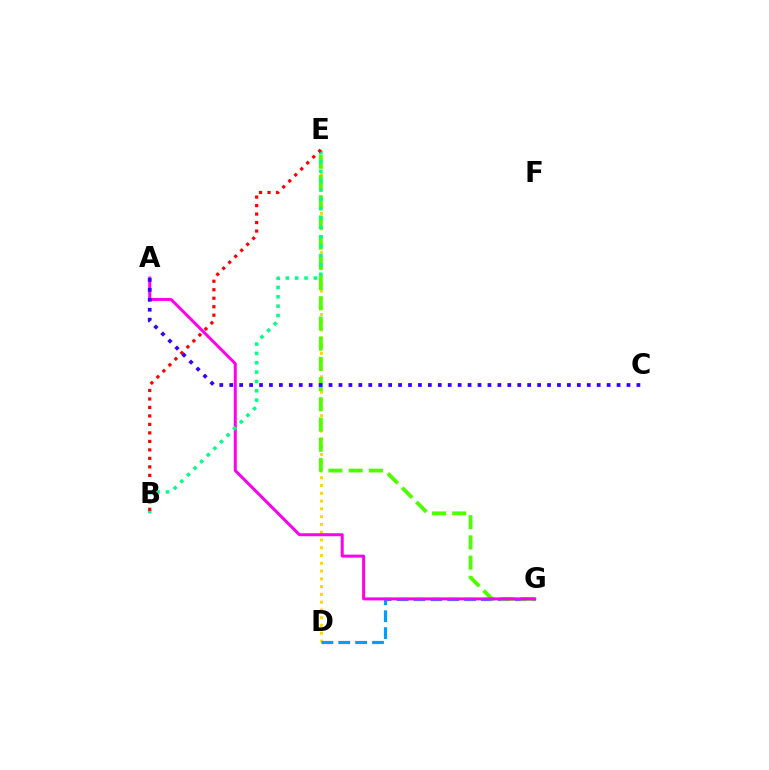{('D', 'E'): [{'color': '#ffd500', 'line_style': 'dotted', 'thickness': 2.11}], ('D', 'G'): [{'color': '#009eff', 'line_style': 'dashed', 'thickness': 2.29}], ('E', 'G'): [{'color': '#4fff00', 'line_style': 'dashed', 'thickness': 2.75}], ('A', 'G'): [{'color': '#ff00ed', 'line_style': 'solid', 'thickness': 2.16}], ('B', 'E'): [{'color': '#00ff86', 'line_style': 'dotted', 'thickness': 2.54}, {'color': '#ff0000', 'line_style': 'dotted', 'thickness': 2.31}], ('A', 'C'): [{'color': '#3700ff', 'line_style': 'dotted', 'thickness': 2.7}]}